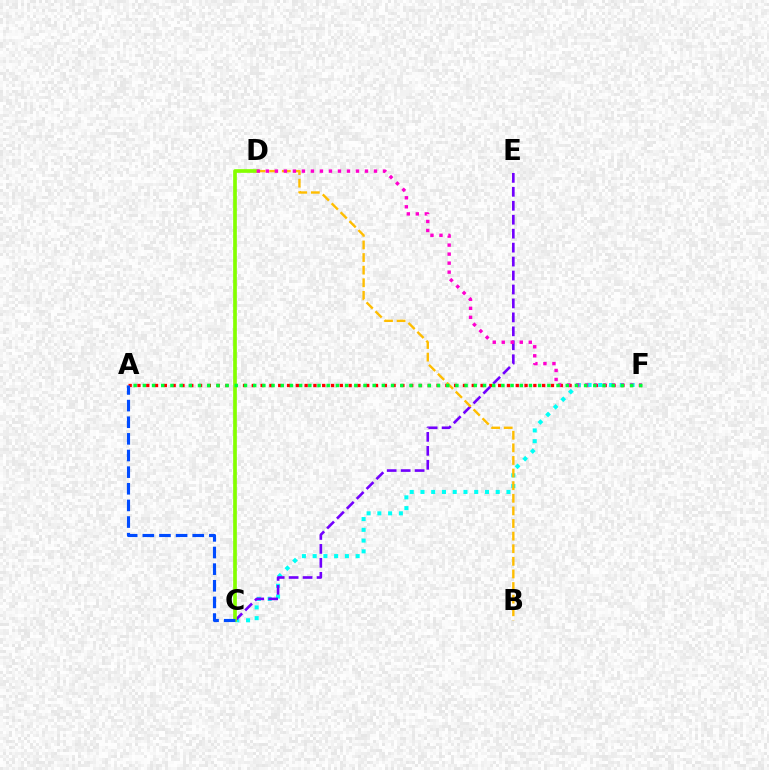{('A', 'F'): [{'color': '#ff0000', 'line_style': 'dotted', 'thickness': 2.39}, {'color': '#00ff39', 'line_style': 'dotted', 'thickness': 2.5}], ('C', 'F'): [{'color': '#00fff6', 'line_style': 'dotted', 'thickness': 2.92}], ('C', 'E'): [{'color': '#7200ff', 'line_style': 'dashed', 'thickness': 1.9}], ('C', 'D'): [{'color': '#84ff00', 'line_style': 'solid', 'thickness': 2.66}], ('B', 'D'): [{'color': '#ffbd00', 'line_style': 'dashed', 'thickness': 1.71}], ('D', 'F'): [{'color': '#ff00cf', 'line_style': 'dotted', 'thickness': 2.45}], ('A', 'C'): [{'color': '#004bff', 'line_style': 'dashed', 'thickness': 2.26}]}